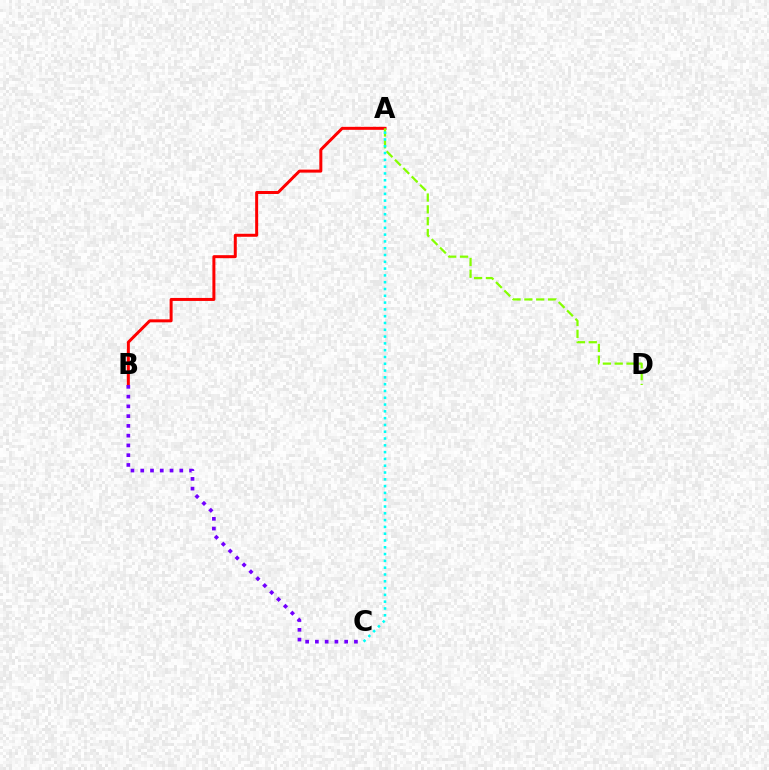{('A', 'B'): [{'color': '#ff0000', 'line_style': 'solid', 'thickness': 2.16}], ('A', 'D'): [{'color': '#84ff00', 'line_style': 'dashed', 'thickness': 1.61}], ('A', 'C'): [{'color': '#00fff6', 'line_style': 'dotted', 'thickness': 1.85}], ('B', 'C'): [{'color': '#7200ff', 'line_style': 'dotted', 'thickness': 2.65}]}